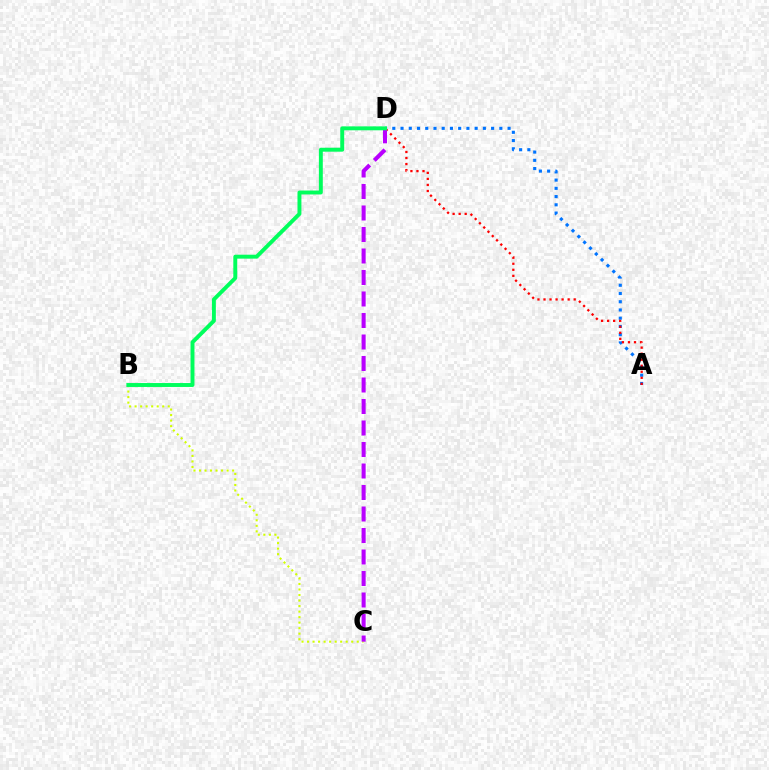{('B', 'C'): [{'color': '#d1ff00', 'line_style': 'dotted', 'thickness': 1.5}], ('A', 'D'): [{'color': '#0074ff', 'line_style': 'dotted', 'thickness': 2.24}, {'color': '#ff0000', 'line_style': 'dotted', 'thickness': 1.64}], ('C', 'D'): [{'color': '#b900ff', 'line_style': 'dashed', 'thickness': 2.92}], ('B', 'D'): [{'color': '#00ff5c', 'line_style': 'solid', 'thickness': 2.82}]}